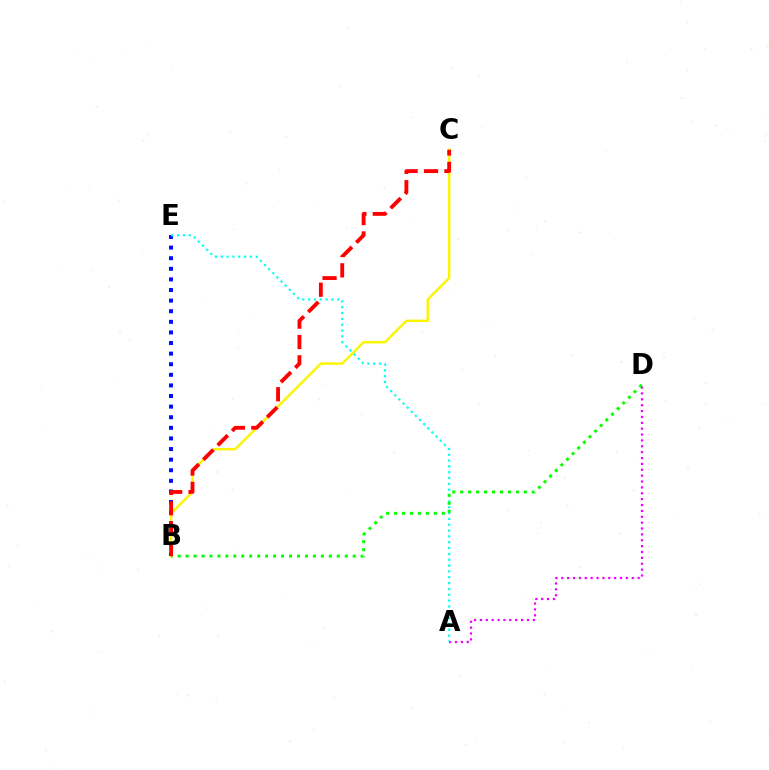{('B', 'C'): [{'color': '#fcf500', 'line_style': 'solid', 'thickness': 1.75}, {'color': '#ff0000', 'line_style': 'dashed', 'thickness': 2.77}], ('A', 'D'): [{'color': '#ee00ff', 'line_style': 'dotted', 'thickness': 1.6}], ('B', 'E'): [{'color': '#0010ff', 'line_style': 'dotted', 'thickness': 2.88}], ('A', 'E'): [{'color': '#00fff6', 'line_style': 'dotted', 'thickness': 1.59}], ('B', 'D'): [{'color': '#08ff00', 'line_style': 'dotted', 'thickness': 2.16}]}